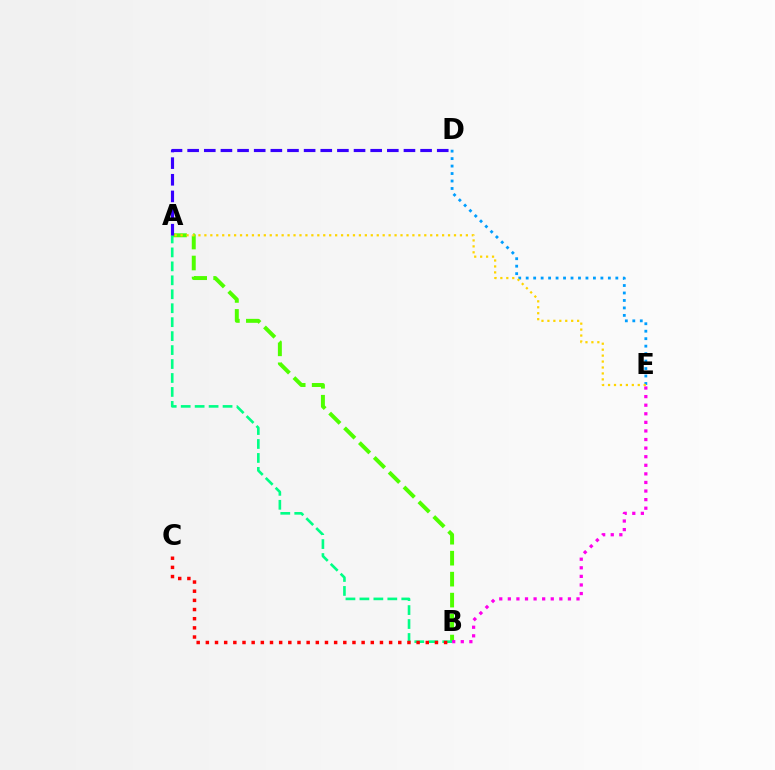{('A', 'B'): [{'color': '#4fff00', 'line_style': 'dashed', 'thickness': 2.85}, {'color': '#00ff86', 'line_style': 'dashed', 'thickness': 1.9}], ('B', 'E'): [{'color': '#ff00ed', 'line_style': 'dotted', 'thickness': 2.33}], ('D', 'E'): [{'color': '#009eff', 'line_style': 'dotted', 'thickness': 2.03}], ('A', 'E'): [{'color': '#ffd500', 'line_style': 'dotted', 'thickness': 1.61}], ('B', 'C'): [{'color': '#ff0000', 'line_style': 'dotted', 'thickness': 2.49}], ('A', 'D'): [{'color': '#3700ff', 'line_style': 'dashed', 'thickness': 2.26}]}